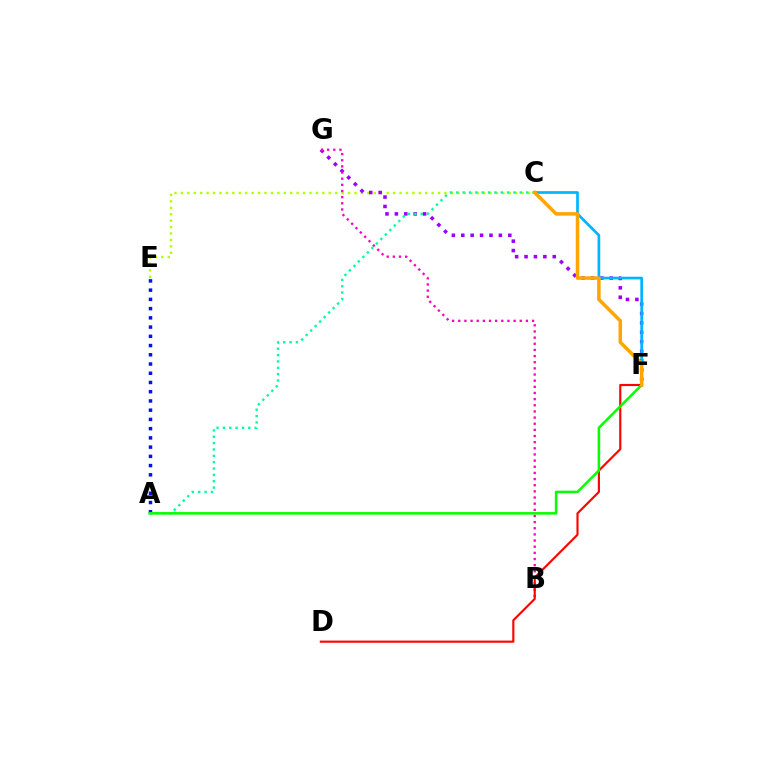{('C', 'E'): [{'color': '#b3ff00', 'line_style': 'dotted', 'thickness': 1.75}], ('F', 'G'): [{'color': '#9b00ff', 'line_style': 'dotted', 'thickness': 2.56}], ('A', 'E'): [{'color': '#0010ff', 'line_style': 'dotted', 'thickness': 2.51}], ('C', 'F'): [{'color': '#00b5ff', 'line_style': 'solid', 'thickness': 1.94}, {'color': '#ffa500', 'line_style': 'solid', 'thickness': 2.51}], ('B', 'G'): [{'color': '#ff00bd', 'line_style': 'dotted', 'thickness': 1.67}], ('D', 'F'): [{'color': '#ff0000', 'line_style': 'solid', 'thickness': 1.54}], ('A', 'C'): [{'color': '#00ff9d', 'line_style': 'dotted', 'thickness': 1.73}], ('A', 'F'): [{'color': '#08ff00', 'line_style': 'solid', 'thickness': 1.83}]}